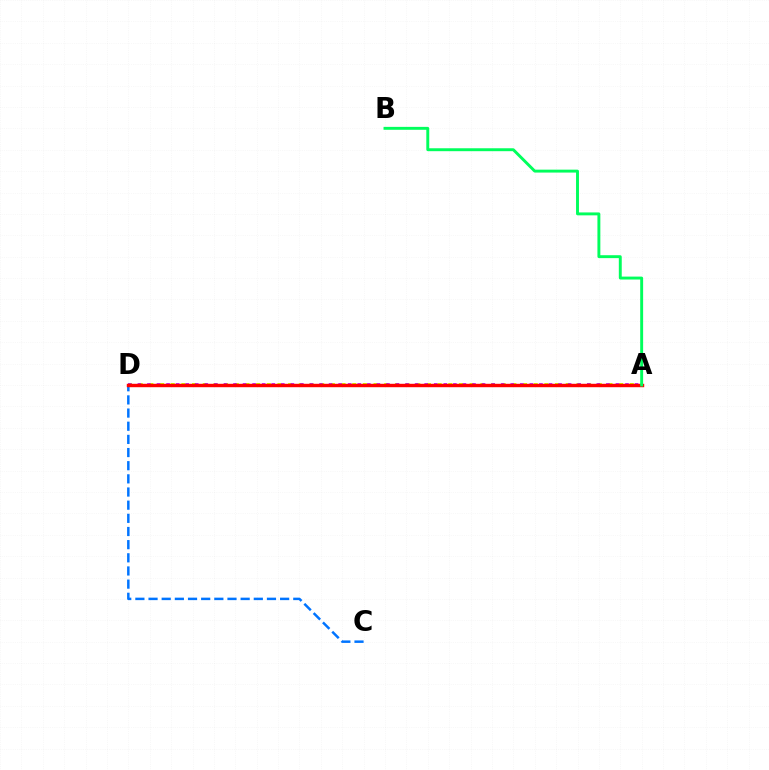{('A', 'D'): [{'color': '#d1ff00', 'line_style': 'dotted', 'thickness': 2.9}, {'color': '#b900ff', 'line_style': 'dotted', 'thickness': 2.6}, {'color': '#ff0000', 'line_style': 'solid', 'thickness': 2.47}], ('C', 'D'): [{'color': '#0074ff', 'line_style': 'dashed', 'thickness': 1.79}], ('A', 'B'): [{'color': '#00ff5c', 'line_style': 'solid', 'thickness': 2.1}]}